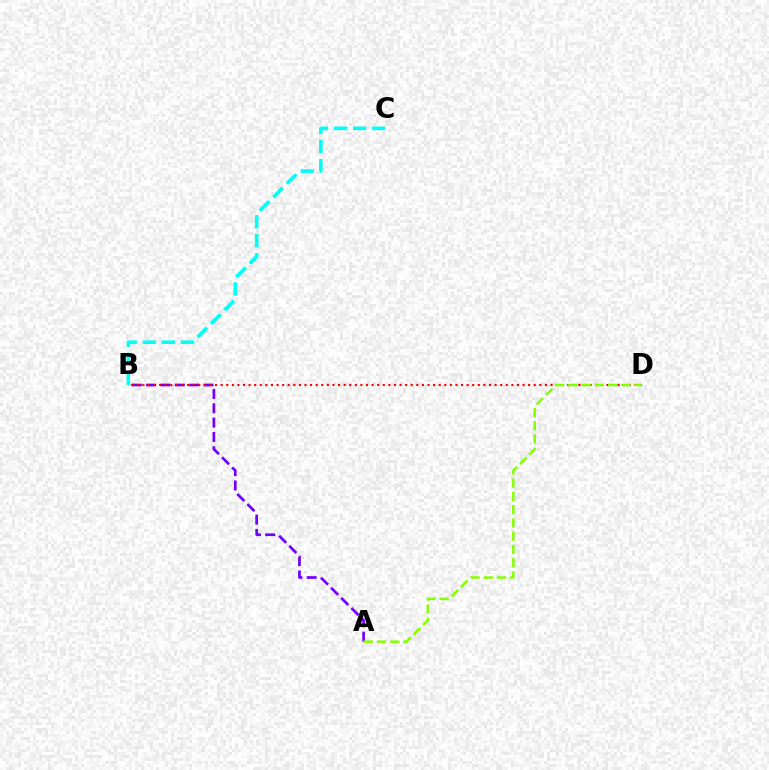{('A', 'B'): [{'color': '#7200ff', 'line_style': 'dashed', 'thickness': 1.95}], ('B', 'D'): [{'color': '#ff0000', 'line_style': 'dotted', 'thickness': 1.52}], ('A', 'D'): [{'color': '#84ff00', 'line_style': 'dashed', 'thickness': 1.8}], ('B', 'C'): [{'color': '#00fff6', 'line_style': 'dashed', 'thickness': 2.59}]}